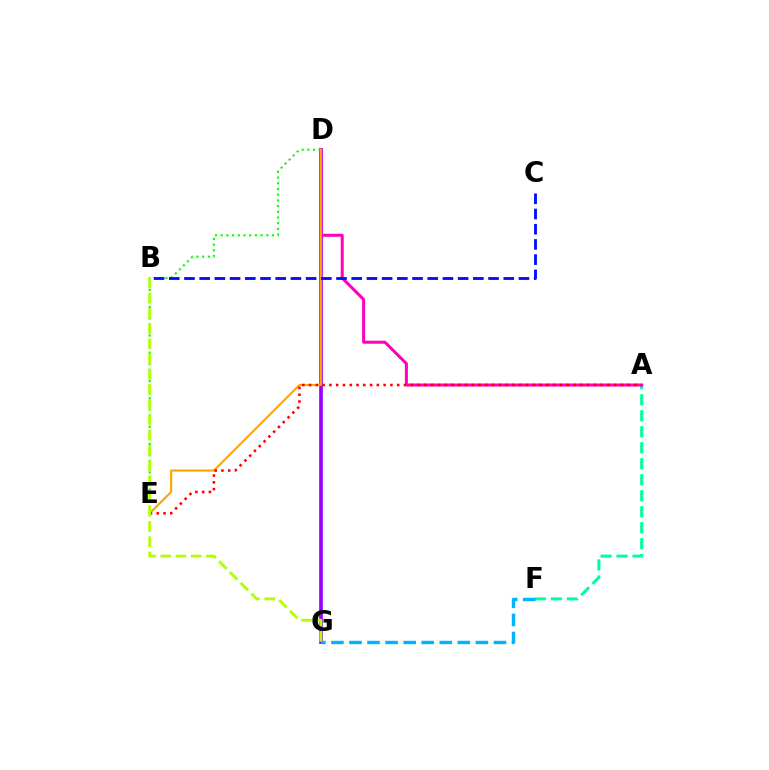{('A', 'F'): [{'color': '#00ff9d', 'line_style': 'dashed', 'thickness': 2.17}], ('D', 'G'): [{'color': '#9b00ff', 'line_style': 'solid', 'thickness': 2.65}], ('D', 'E'): [{'color': '#08ff00', 'line_style': 'dotted', 'thickness': 1.55}, {'color': '#ffa500', 'line_style': 'solid', 'thickness': 1.53}], ('A', 'D'): [{'color': '#ff00bd', 'line_style': 'solid', 'thickness': 2.18}], ('A', 'E'): [{'color': '#ff0000', 'line_style': 'dotted', 'thickness': 1.84}], ('F', 'G'): [{'color': '#00b5ff', 'line_style': 'dashed', 'thickness': 2.45}], ('B', 'C'): [{'color': '#0010ff', 'line_style': 'dashed', 'thickness': 2.07}], ('B', 'G'): [{'color': '#b3ff00', 'line_style': 'dashed', 'thickness': 2.07}]}